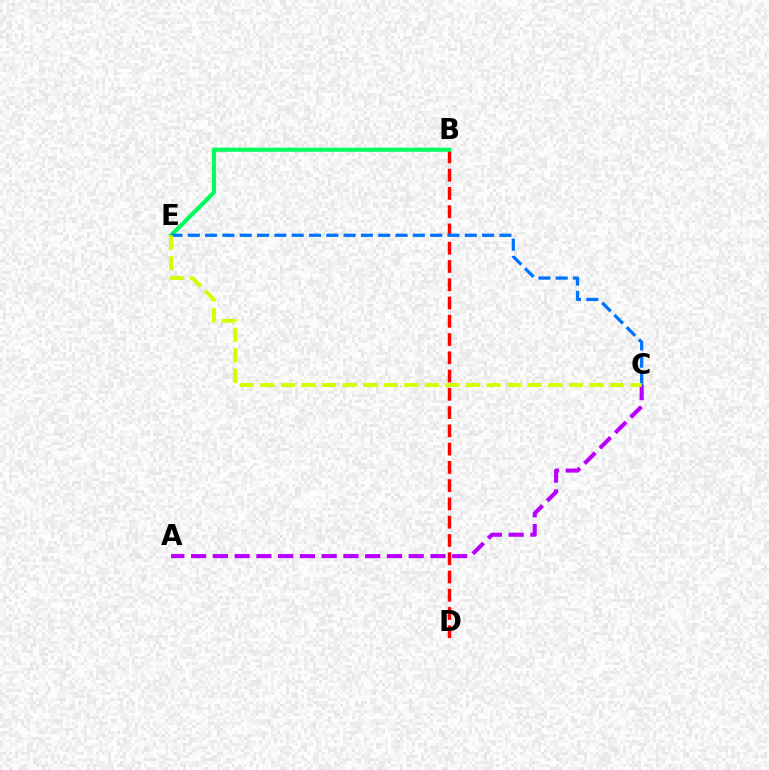{('B', 'D'): [{'color': '#ff0000', 'line_style': 'dashed', 'thickness': 2.48}], ('B', 'E'): [{'color': '#00ff5c', 'line_style': 'solid', 'thickness': 2.97}], ('C', 'E'): [{'color': '#0074ff', 'line_style': 'dashed', 'thickness': 2.35}, {'color': '#d1ff00', 'line_style': 'dashed', 'thickness': 2.79}], ('A', 'C'): [{'color': '#b900ff', 'line_style': 'dashed', 'thickness': 2.96}]}